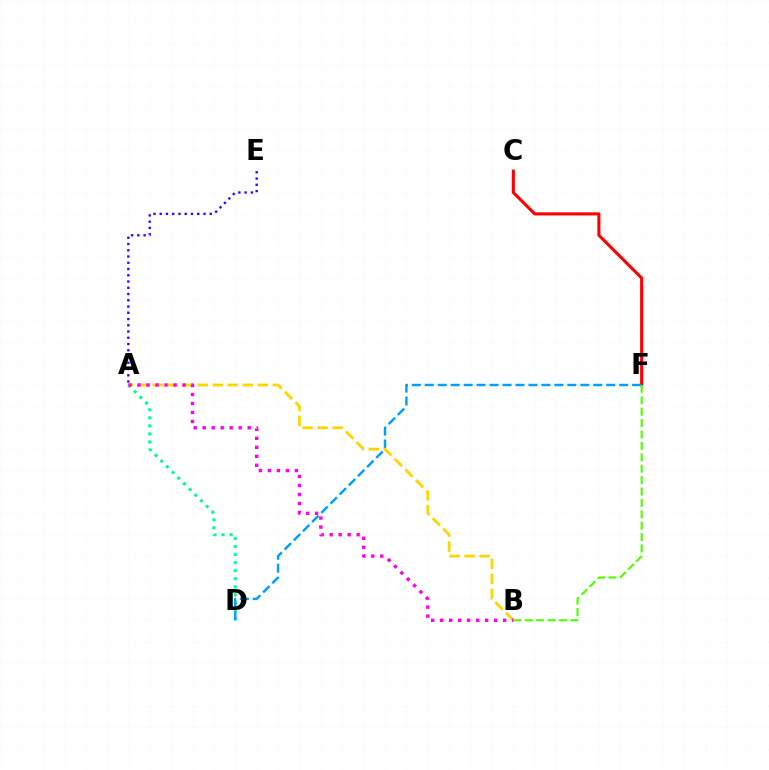{('A', 'D'): [{'color': '#00ff86', 'line_style': 'dotted', 'thickness': 2.18}], ('C', 'F'): [{'color': '#ff0000', 'line_style': 'solid', 'thickness': 2.23}], ('D', 'F'): [{'color': '#009eff', 'line_style': 'dashed', 'thickness': 1.76}], ('B', 'F'): [{'color': '#4fff00', 'line_style': 'dashed', 'thickness': 1.55}], ('A', 'B'): [{'color': '#ffd500', 'line_style': 'dashed', 'thickness': 2.04}, {'color': '#ff00ed', 'line_style': 'dotted', 'thickness': 2.44}], ('A', 'E'): [{'color': '#3700ff', 'line_style': 'dotted', 'thickness': 1.7}]}